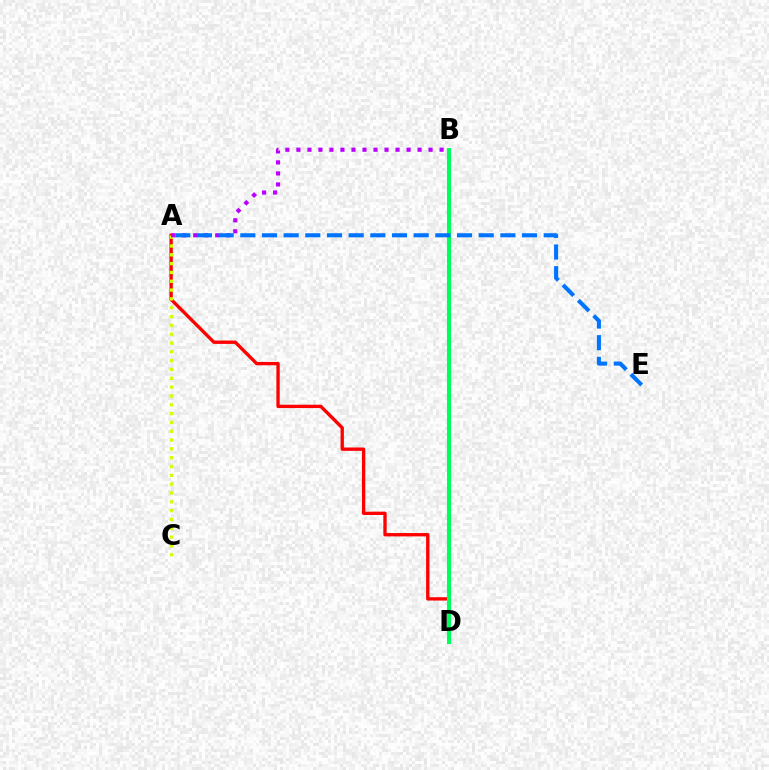{('A', 'D'): [{'color': '#ff0000', 'line_style': 'solid', 'thickness': 2.41}], ('A', 'C'): [{'color': '#d1ff00', 'line_style': 'dotted', 'thickness': 2.4}], ('A', 'B'): [{'color': '#b900ff', 'line_style': 'dotted', 'thickness': 2.99}], ('B', 'D'): [{'color': '#00ff5c', 'line_style': 'solid', 'thickness': 2.95}], ('A', 'E'): [{'color': '#0074ff', 'line_style': 'dashed', 'thickness': 2.94}]}